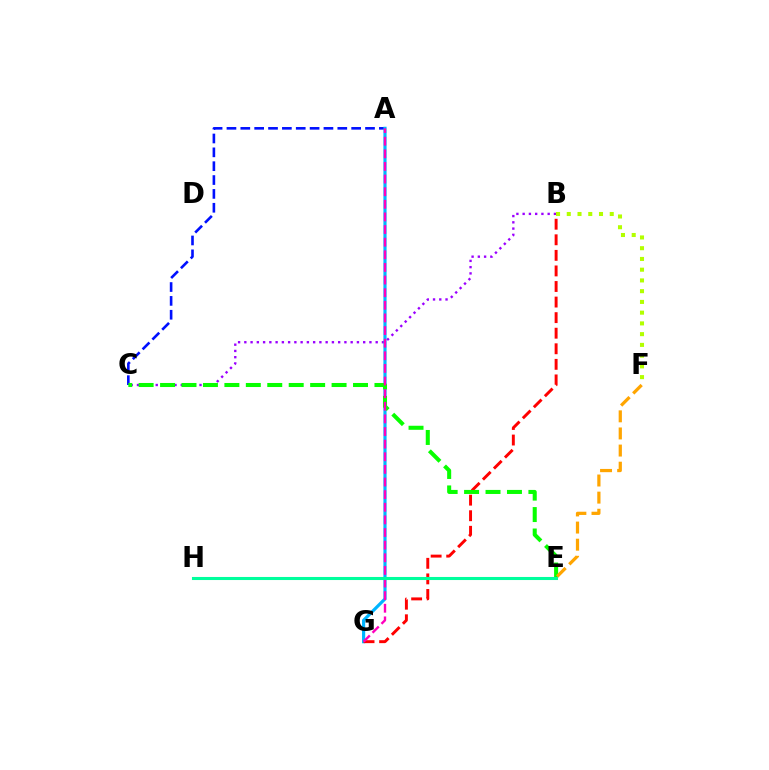{('B', 'C'): [{'color': '#9b00ff', 'line_style': 'dotted', 'thickness': 1.7}], ('A', 'C'): [{'color': '#0010ff', 'line_style': 'dashed', 'thickness': 1.88}], ('A', 'G'): [{'color': '#00b5ff', 'line_style': 'solid', 'thickness': 2.28}, {'color': '#ff00bd', 'line_style': 'dashed', 'thickness': 1.71}], ('B', 'G'): [{'color': '#ff0000', 'line_style': 'dashed', 'thickness': 2.11}], ('C', 'E'): [{'color': '#08ff00', 'line_style': 'dashed', 'thickness': 2.91}], ('B', 'F'): [{'color': '#b3ff00', 'line_style': 'dotted', 'thickness': 2.92}], ('E', 'H'): [{'color': '#00ff9d', 'line_style': 'solid', 'thickness': 2.21}], ('E', 'F'): [{'color': '#ffa500', 'line_style': 'dashed', 'thickness': 2.32}]}